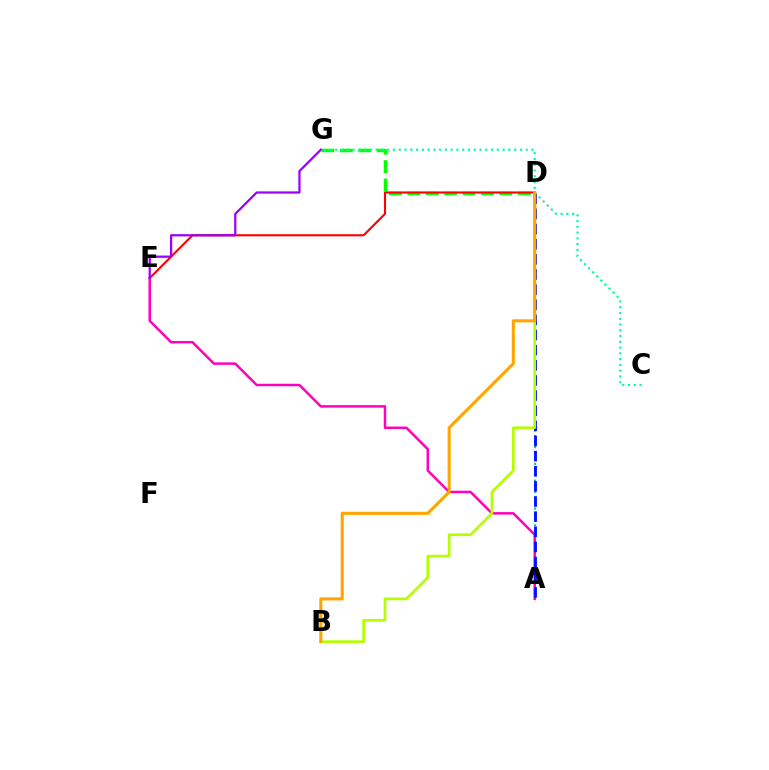{('A', 'D'): [{'color': '#00b5ff', 'line_style': 'dotted', 'thickness': 1.52}, {'color': '#0010ff', 'line_style': 'dashed', 'thickness': 2.06}], ('D', 'G'): [{'color': '#08ff00', 'line_style': 'dashed', 'thickness': 2.5}], ('D', 'E'): [{'color': '#ff0000', 'line_style': 'solid', 'thickness': 1.51}], ('A', 'E'): [{'color': '#ff00bd', 'line_style': 'solid', 'thickness': 1.79}], ('E', 'G'): [{'color': '#9b00ff', 'line_style': 'solid', 'thickness': 1.62}], ('B', 'D'): [{'color': '#b3ff00', 'line_style': 'solid', 'thickness': 1.92}, {'color': '#ffa500', 'line_style': 'solid', 'thickness': 2.21}], ('C', 'G'): [{'color': '#00ff9d', 'line_style': 'dotted', 'thickness': 1.57}]}